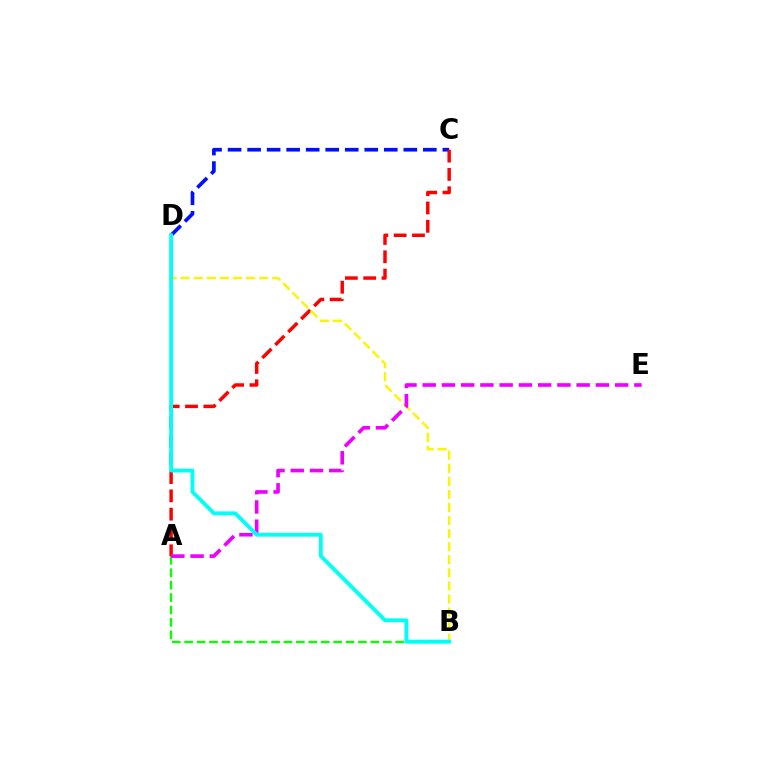{('C', 'D'): [{'color': '#0010ff', 'line_style': 'dashed', 'thickness': 2.65}], ('A', 'C'): [{'color': '#ff0000', 'line_style': 'dashed', 'thickness': 2.49}], ('A', 'B'): [{'color': '#08ff00', 'line_style': 'dashed', 'thickness': 1.69}], ('B', 'D'): [{'color': '#fcf500', 'line_style': 'dashed', 'thickness': 1.78}, {'color': '#00fff6', 'line_style': 'solid', 'thickness': 2.78}], ('A', 'E'): [{'color': '#ee00ff', 'line_style': 'dashed', 'thickness': 2.61}]}